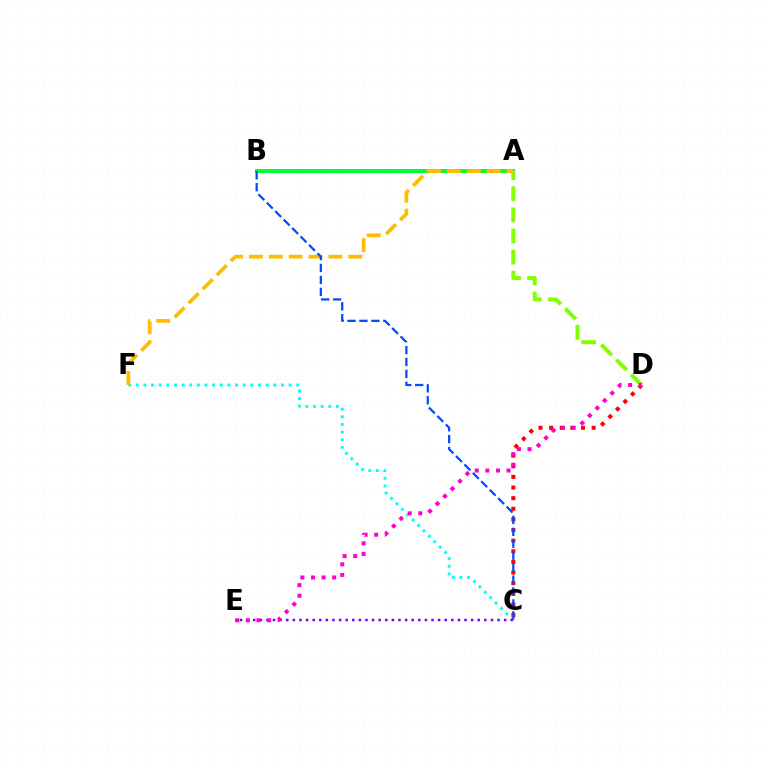{('A', 'B'): [{'color': '#00ff39', 'line_style': 'solid', 'thickness': 2.89}], ('C', 'D'): [{'color': '#ff0000', 'line_style': 'dotted', 'thickness': 2.89}], ('A', 'D'): [{'color': '#84ff00', 'line_style': 'dashed', 'thickness': 2.87}], ('C', 'F'): [{'color': '#00fff6', 'line_style': 'dotted', 'thickness': 2.08}], ('C', 'E'): [{'color': '#7200ff', 'line_style': 'dotted', 'thickness': 1.79}], ('A', 'F'): [{'color': '#ffbd00', 'line_style': 'dashed', 'thickness': 2.7}], ('D', 'E'): [{'color': '#ff00cf', 'line_style': 'dotted', 'thickness': 2.88}], ('B', 'C'): [{'color': '#004bff', 'line_style': 'dashed', 'thickness': 1.62}]}